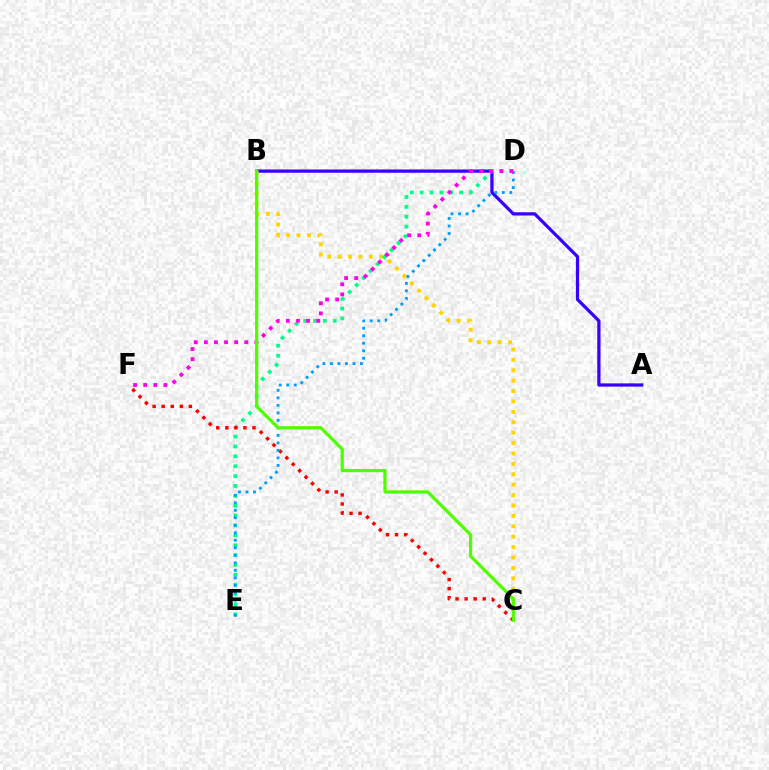{('A', 'B'): [{'color': '#3700ff', 'line_style': 'solid', 'thickness': 2.34}], ('B', 'C'): [{'color': '#ffd500', 'line_style': 'dotted', 'thickness': 2.83}, {'color': '#4fff00', 'line_style': 'solid', 'thickness': 2.33}], ('D', 'E'): [{'color': '#00ff86', 'line_style': 'dotted', 'thickness': 2.68}, {'color': '#009eff', 'line_style': 'dotted', 'thickness': 2.04}], ('C', 'F'): [{'color': '#ff0000', 'line_style': 'dotted', 'thickness': 2.46}], ('D', 'F'): [{'color': '#ff00ed', 'line_style': 'dotted', 'thickness': 2.74}]}